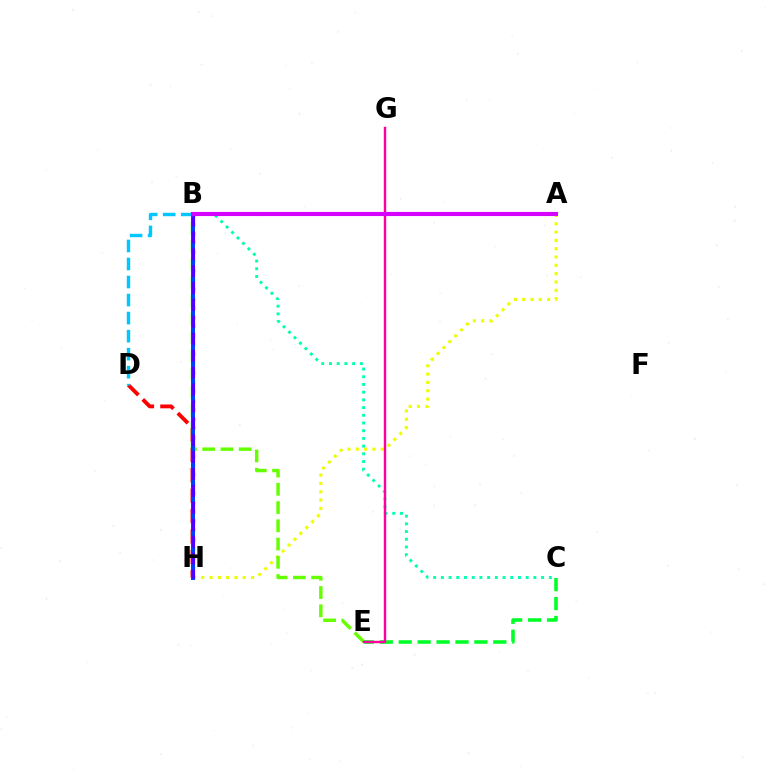{('B', 'H'): [{'color': '#ff8800', 'line_style': 'dotted', 'thickness': 2.52}, {'color': '#003fff', 'line_style': 'solid', 'thickness': 2.86}, {'color': '#4f00ff', 'line_style': 'dashed', 'thickness': 2.3}], ('D', 'H'): [{'color': '#ff0000', 'line_style': 'dashed', 'thickness': 2.77}], ('A', 'H'): [{'color': '#eeff00', 'line_style': 'dotted', 'thickness': 2.26}], ('B', 'E'): [{'color': '#66ff00', 'line_style': 'dashed', 'thickness': 2.48}], ('C', 'E'): [{'color': '#00ff27', 'line_style': 'dashed', 'thickness': 2.57}], ('B', 'C'): [{'color': '#00ffaf', 'line_style': 'dotted', 'thickness': 2.09}], ('E', 'G'): [{'color': '#ff00a0', 'line_style': 'solid', 'thickness': 1.75}], ('B', 'D'): [{'color': '#00c7ff', 'line_style': 'dashed', 'thickness': 2.45}], ('A', 'B'): [{'color': '#d600ff', 'line_style': 'solid', 'thickness': 2.98}]}